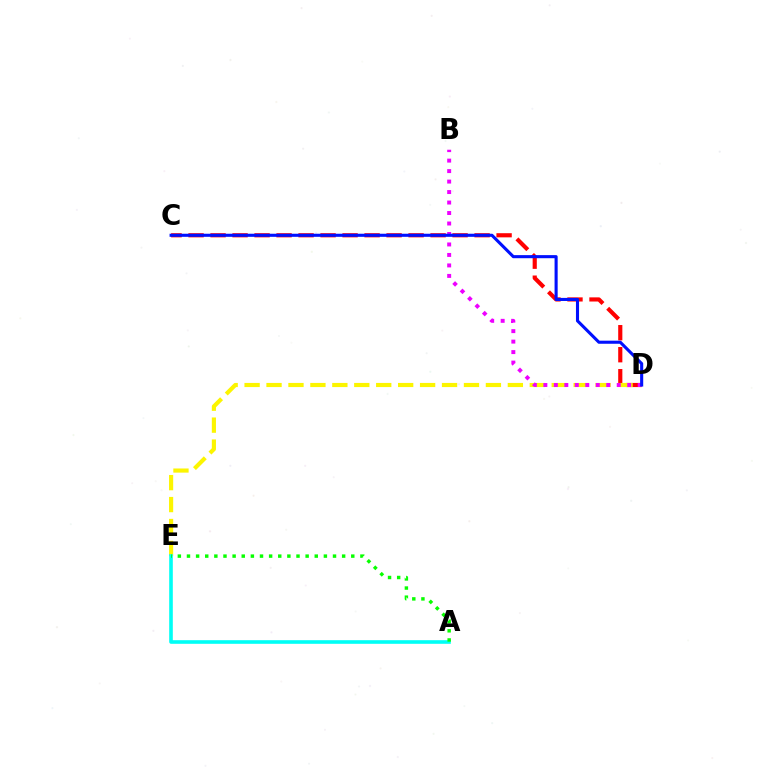{('C', 'D'): [{'color': '#ff0000', 'line_style': 'dashed', 'thickness': 2.99}, {'color': '#0010ff', 'line_style': 'solid', 'thickness': 2.22}], ('D', 'E'): [{'color': '#fcf500', 'line_style': 'dashed', 'thickness': 2.98}], ('A', 'E'): [{'color': '#00fff6', 'line_style': 'solid', 'thickness': 2.6}, {'color': '#08ff00', 'line_style': 'dotted', 'thickness': 2.48}], ('B', 'D'): [{'color': '#ee00ff', 'line_style': 'dotted', 'thickness': 2.85}]}